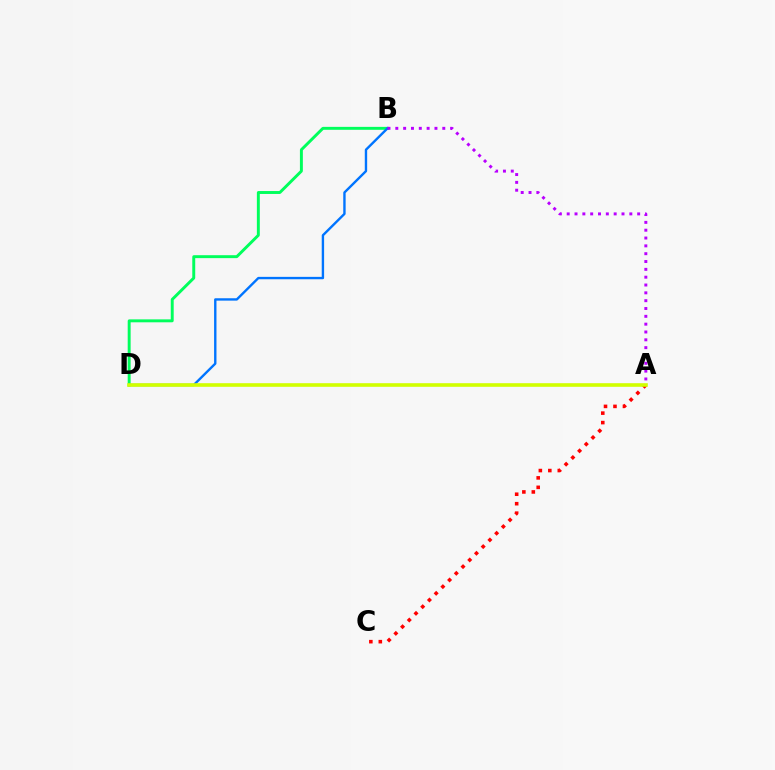{('B', 'D'): [{'color': '#00ff5c', 'line_style': 'solid', 'thickness': 2.11}, {'color': '#0074ff', 'line_style': 'solid', 'thickness': 1.71}], ('A', 'C'): [{'color': '#ff0000', 'line_style': 'dotted', 'thickness': 2.57}], ('A', 'B'): [{'color': '#b900ff', 'line_style': 'dotted', 'thickness': 2.13}], ('A', 'D'): [{'color': '#d1ff00', 'line_style': 'solid', 'thickness': 2.6}]}